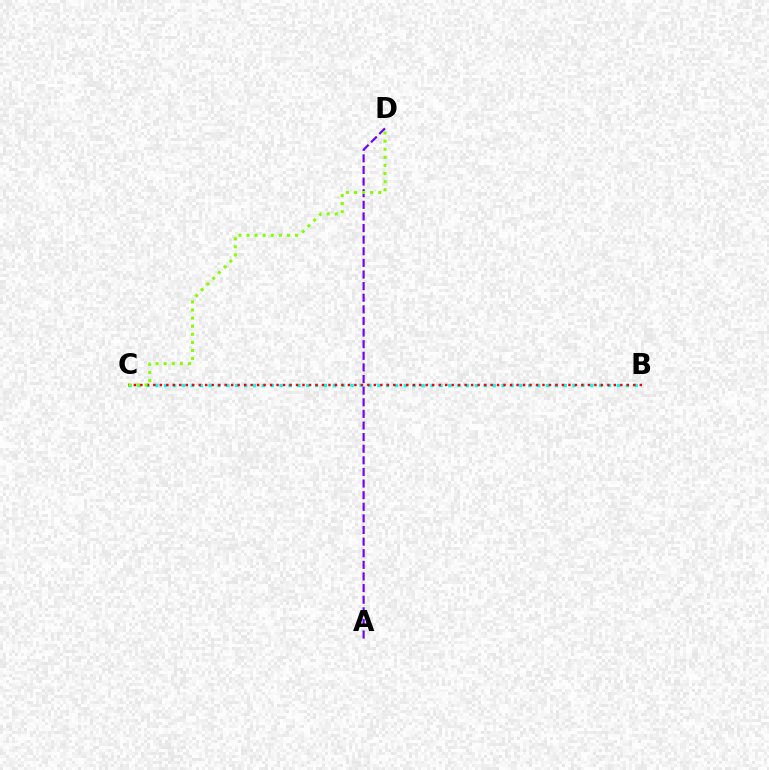{('B', 'C'): [{'color': '#00fff6', 'line_style': 'dotted', 'thickness': 2.41}, {'color': '#ff0000', 'line_style': 'dotted', 'thickness': 1.76}], ('A', 'D'): [{'color': '#7200ff', 'line_style': 'dashed', 'thickness': 1.58}], ('C', 'D'): [{'color': '#84ff00', 'line_style': 'dotted', 'thickness': 2.2}]}